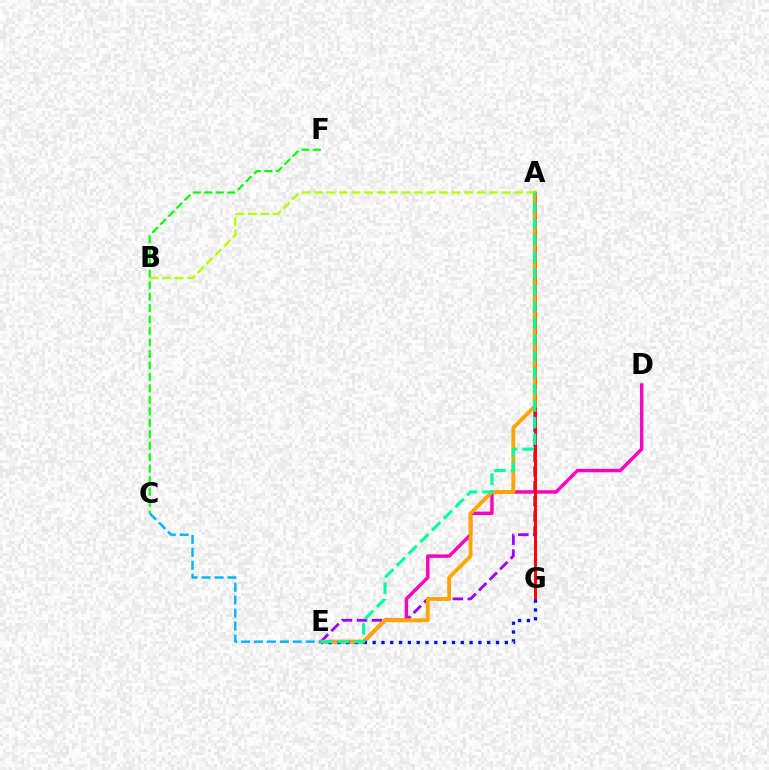{('D', 'E'): [{'color': '#ff00bd', 'line_style': 'solid', 'thickness': 2.49}], ('A', 'E'): [{'color': '#9b00ff', 'line_style': 'dashed', 'thickness': 2.03}, {'color': '#ffa500', 'line_style': 'solid', 'thickness': 2.78}, {'color': '#00ff9d', 'line_style': 'dashed', 'thickness': 2.25}], ('A', 'G'): [{'color': '#ff0000', 'line_style': 'solid', 'thickness': 2.12}], ('E', 'G'): [{'color': '#0010ff', 'line_style': 'dotted', 'thickness': 2.39}], ('C', 'F'): [{'color': '#08ff00', 'line_style': 'dashed', 'thickness': 1.56}], ('A', 'B'): [{'color': '#b3ff00', 'line_style': 'dashed', 'thickness': 1.7}], ('C', 'E'): [{'color': '#00b5ff', 'line_style': 'dashed', 'thickness': 1.76}]}